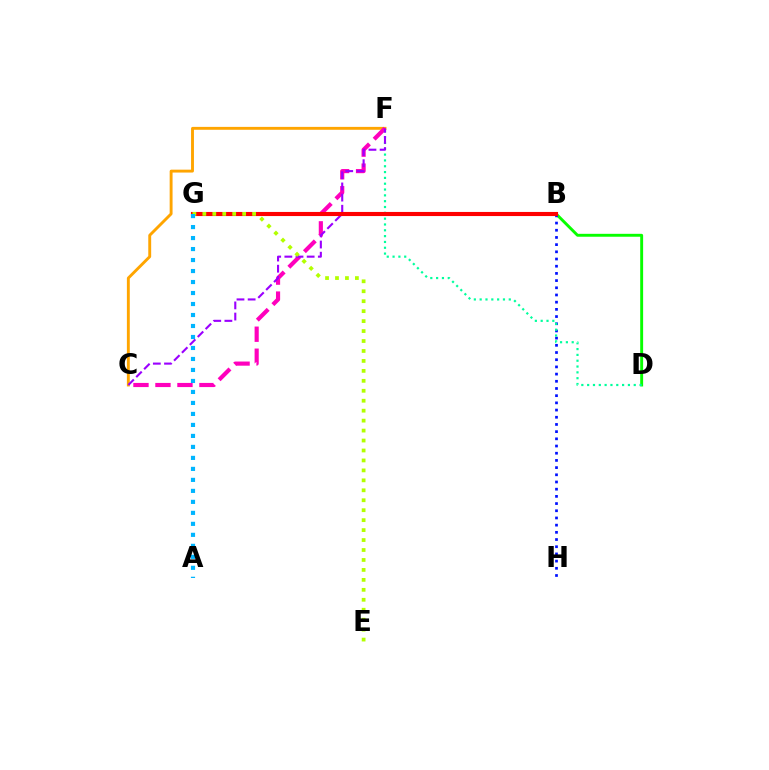{('B', 'D'): [{'color': '#08ff00', 'line_style': 'solid', 'thickness': 2.1}], ('C', 'F'): [{'color': '#ffa500', 'line_style': 'solid', 'thickness': 2.08}, {'color': '#ff00bd', 'line_style': 'dashed', 'thickness': 2.99}, {'color': '#9b00ff', 'line_style': 'dashed', 'thickness': 1.52}], ('B', 'H'): [{'color': '#0010ff', 'line_style': 'dotted', 'thickness': 1.95}], ('D', 'F'): [{'color': '#00ff9d', 'line_style': 'dotted', 'thickness': 1.58}], ('B', 'G'): [{'color': '#ff0000', 'line_style': 'solid', 'thickness': 2.96}], ('E', 'G'): [{'color': '#b3ff00', 'line_style': 'dotted', 'thickness': 2.7}], ('A', 'G'): [{'color': '#00b5ff', 'line_style': 'dotted', 'thickness': 2.99}]}